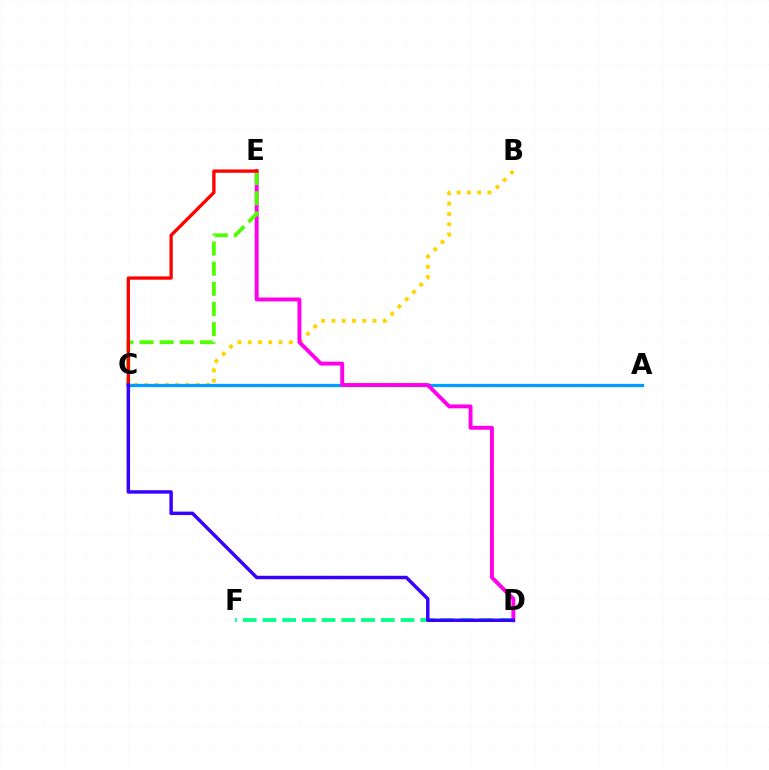{('B', 'C'): [{'color': '#ffd500', 'line_style': 'dotted', 'thickness': 2.79}], ('D', 'F'): [{'color': '#00ff86', 'line_style': 'dashed', 'thickness': 2.68}], ('A', 'C'): [{'color': '#009eff', 'line_style': 'solid', 'thickness': 2.34}], ('D', 'E'): [{'color': '#ff00ed', 'line_style': 'solid', 'thickness': 2.81}], ('C', 'E'): [{'color': '#4fff00', 'line_style': 'dashed', 'thickness': 2.74}, {'color': '#ff0000', 'line_style': 'solid', 'thickness': 2.38}], ('C', 'D'): [{'color': '#3700ff', 'line_style': 'solid', 'thickness': 2.49}]}